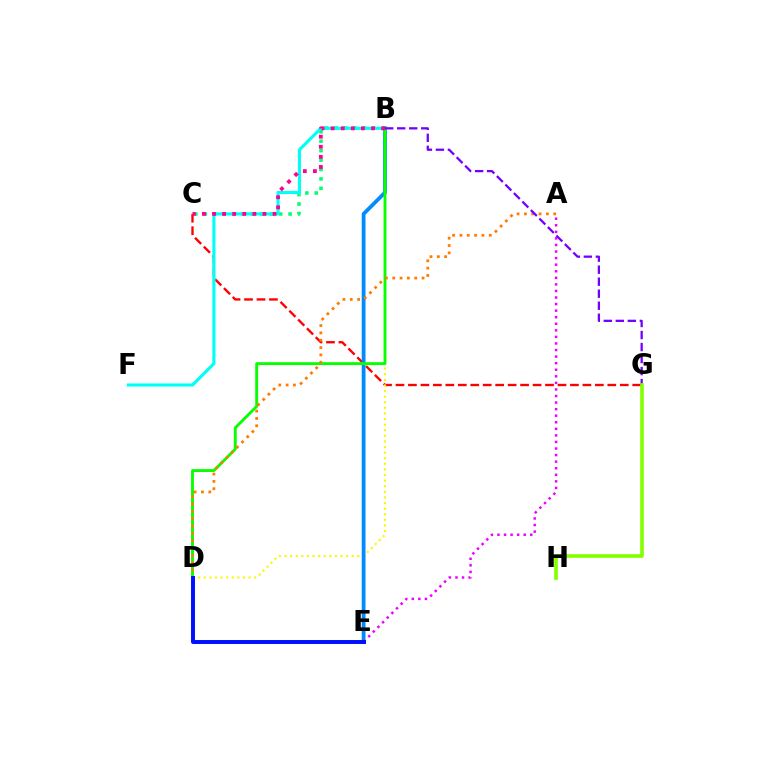{('C', 'G'): [{'color': '#ff0000', 'line_style': 'dashed', 'thickness': 1.69}], ('B', 'D'): [{'color': '#fcf500', 'line_style': 'dotted', 'thickness': 1.52}, {'color': '#08ff00', 'line_style': 'solid', 'thickness': 2.07}], ('B', 'C'): [{'color': '#00ff74', 'line_style': 'dotted', 'thickness': 2.56}, {'color': '#ff0094', 'line_style': 'dotted', 'thickness': 2.74}], ('B', 'F'): [{'color': '#00fff6', 'line_style': 'solid', 'thickness': 2.24}], ('B', 'E'): [{'color': '#008cff', 'line_style': 'solid', 'thickness': 2.74}], ('A', 'E'): [{'color': '#ee00ff', 'line_style': 'dotted', 'thickness': 1.78}], ('A', 'D'): [{'color': '#ff7c00', 'line_style': 'dotted', 'thickness': 1.99}], ('B', 'G'): [{'color': '#7200ff', 'line_style': 'dashed', 'thickness': 1.63}], ('G', 'H'): [{'color': '#84ff00', 'line_style': 'solid', 'thickness': 2.63}], ('D', 'E'): [{'color': '#0010ff', 'line_style': 'solid', 'thickness': 2.84}]}